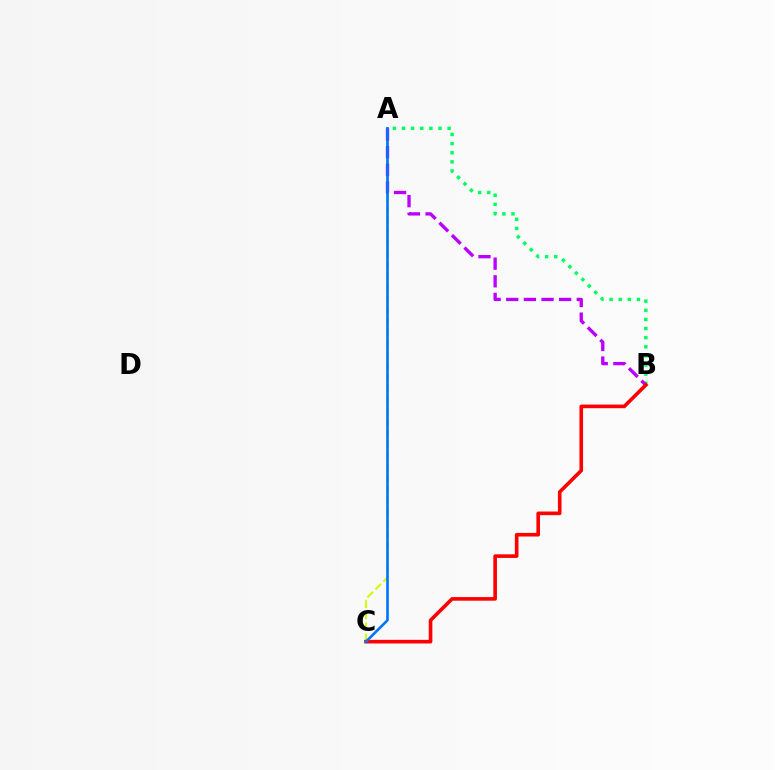{('A', 'C'): [{'color': '#d1ff00', 'line_style': 'dashed', 'thickness': 1.52}, {'color': '#0074ff', 'line_style': 'solid', 'thickness': 1.89}], ('A', 'B'): [{'color': '#00ff5c', 'line_style': 'dotted', 'thickness': 2.48}, {'color': '#b900ff', 'line_style': 'dashed', 'thickness': 2.4}], ('B', 'C'): [{'color': '#ff0000', 'line_style': 'solid', 'thickness': 2.61}]}